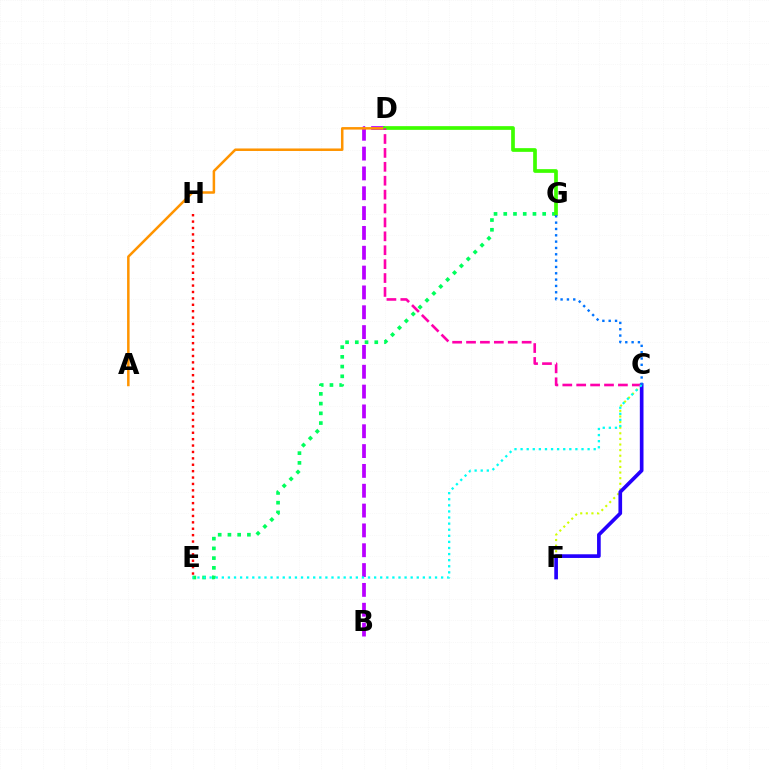{('B', 'D'): [{'color': '#b900ff', 'line_style': 'dashed', 'thickness': 2.69}], ('A', 'D'): [{'color': '#ff9400', 'line_style': 'solid', 'thickness': 1.81}], ('E', 'H'): [{'color': '#ff0000', 'line_style': 'dotted', 'thickness': 1.74}], ('E', 'G'): [{'color': '#00ff5c', 'line_style': 'dotted', 'thickness': 2.64}], ('C', 'F'): [{'color': '#d1ff00', 'line_style': 'dotted', 'thickness': 1.52}, {'color': '#2500ff', 'line_style': 'solid', 'thickness': 2.64}], ('D', 'G'): [{'color': '#3dff00', 'line_style': 'solid', 'thickness': 2.66}], ('C', 'D'): [{'color': '#ff00ac', 'line_style': 'dashed', 'thickness': 1.89}], ('C', 'E'): [{'color': '#00fff6', 'line_style': 'dotted', 'thickness': 1.66}], ('C', 'G'): [{'color': '#0074ff', 'line_style': 'dotted', 'thickness': 1.72}]}